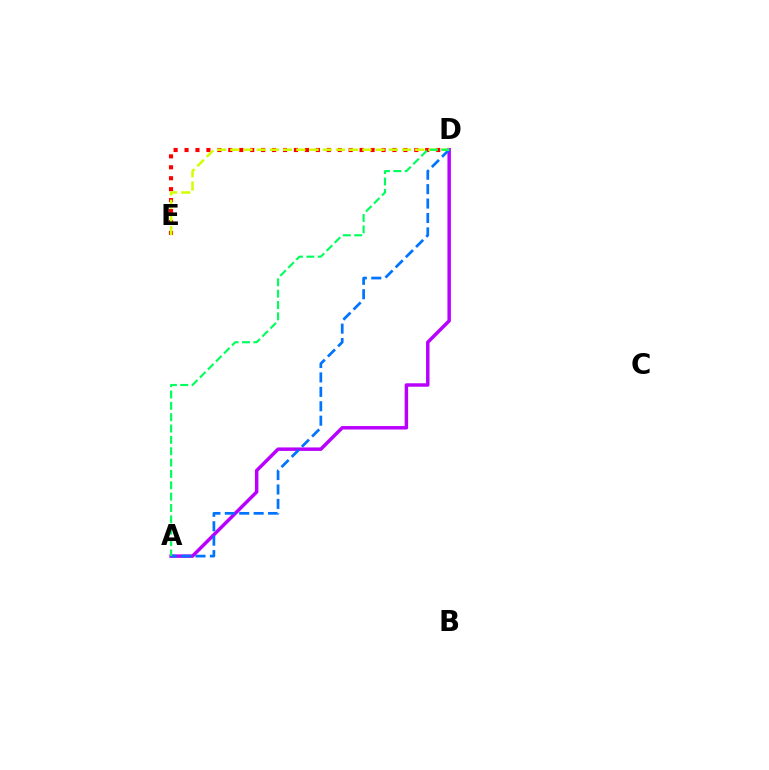{('D', 'E'): [{'color': '#ff0000', 'line_style': 'dotted', 'thickness': 2.97}, {'color': '#d1ff00', 'line_style': 'dashed', 'thickness': 1.79}], ('A', 'D'): [{'color': '#b900ff', 'line_style': 'solid', 'thickness': 2.49}, {'color': '#0074ff', 'line_style': 'dashed', 'thickness': 1.96}, {'color': '#00ff5c', 'line_style': 'dashed', 'thickness': 1.54}]}